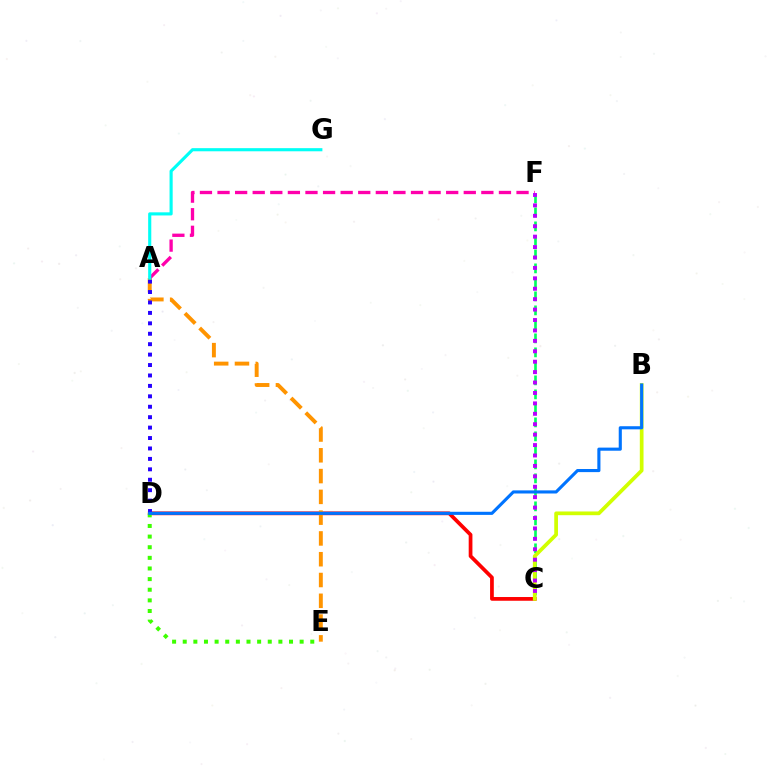{('C', 'D'): [{'color': '#ff0000', 'line_style': 'solid', 'thickness': 2.69}], ('C', 'F'): [{'color': '#00ff5c', 'line_style': 'dashed', 'thickness': 1.9}, {'color': '#b900ff', 'line_style': 'dotted', 'thickness': 2.83}], ('A', 'E'): [{'color': '#ff9400', 'line_style': 'dashed', 'thickness': 2.82}], ('A', 'D'): [{'color': '#2500ff', 'line_style': 'dotted', 'thickness': 2.83}], ('D', 'E'): [{'color': '#3dff00', 'line_style': 'dotted', 'thickness': 2.89}], ('A', 'F'): [{'color': '#ff00ac', 'line_style': 'dashed', 'thickness': 2.39}], ('A', 'G'): [{'color': '#00fff6', 'line_style': 'solid', 'thickness': 2.25}], ('B', 'C'): [{'color': '#d1ff00', 'line_style': 'solid', 'thickness': 2.68}], ('B', 'D'): [{'color': '#0074ff', 'line_style': 'solid', 'thickness': 2.24}]}